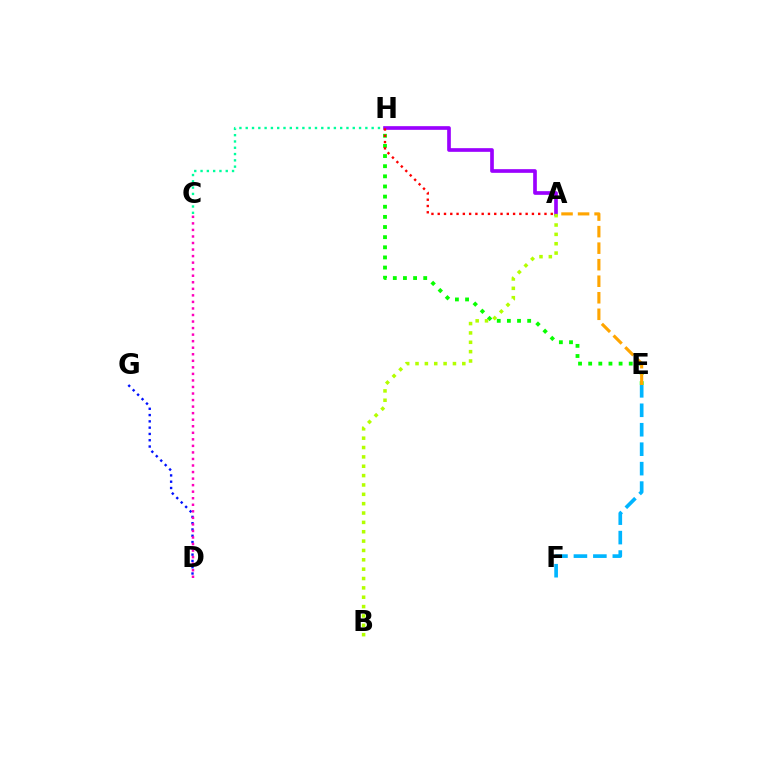{('D', 'G'): [{'color': '#0010ff', 'line_style': 'dotted', 'thickness': 1.71}], ('E', 'F'): [{'color': '#00b5ff', 'line_style': 'dashed', 'thickness': 2.64}], ('E', 'H'): [{'color': '#08ff00', 'line_style': 'dotted', 'thickness': 2.75}], ('C', 'D'): [{'color': '#ff00bd', 'line_style': 'dotted', 'thickness': 1.78}], ('C', 'H'): [{'color': '#00ff9d', 'line_style': 'dotted', 'thickness': 1.71}], ('A', 'E'): [{'color': '#ffa500', 'line_style': 'dashed', 'thickness': 2.25}], ('A', 'H'): [{'color': '#9b00ff', 'line_style': 'solid', 'thickness': 2.65}, {'color': '#ff0000', 'line_style': 'dotted', 'thickness': 1.71}], ('A', 'B'): [{'color': '#b3ff00', 'line_style': 'dotted', 'thickness': 2.54}]}